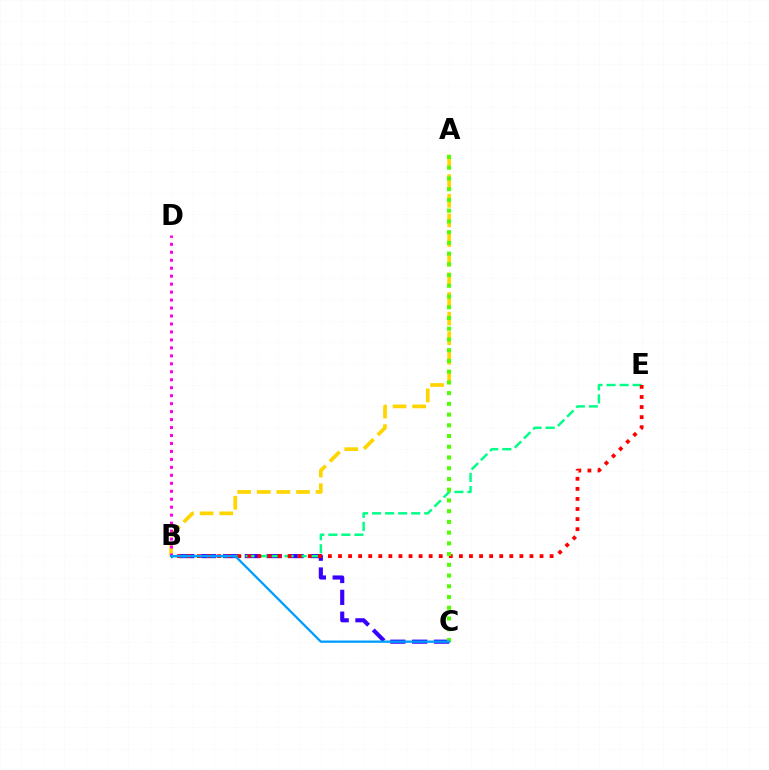{('B', 'C'): [{'color': '#3700ff', 'line_style': 'dashed', 'thickness': 2.97}, {'color': '#009eff', 'line_style': 'solid', 'thickness': 1.66}], ('B', 'E'): [{'color': '#00ff86', 'line_style': 'dashed', 'thickness': 1.77}, {'color': '#ff0000', 'line_style': 'dotted', 'thickness': 2.74}], ('A', 'B'): [{'color': '#ffd500', 'line_style': 'dashed', 'thickness': 2.67}], ('B', 'D'): [{'color': '#ff00ed', 'line_style': 'dotted', 'thickness': 2.16}], ('A', 'C'): [{'color': '#4fff00', 'line_style': 'dotted', 'thickness': 2.92}]}